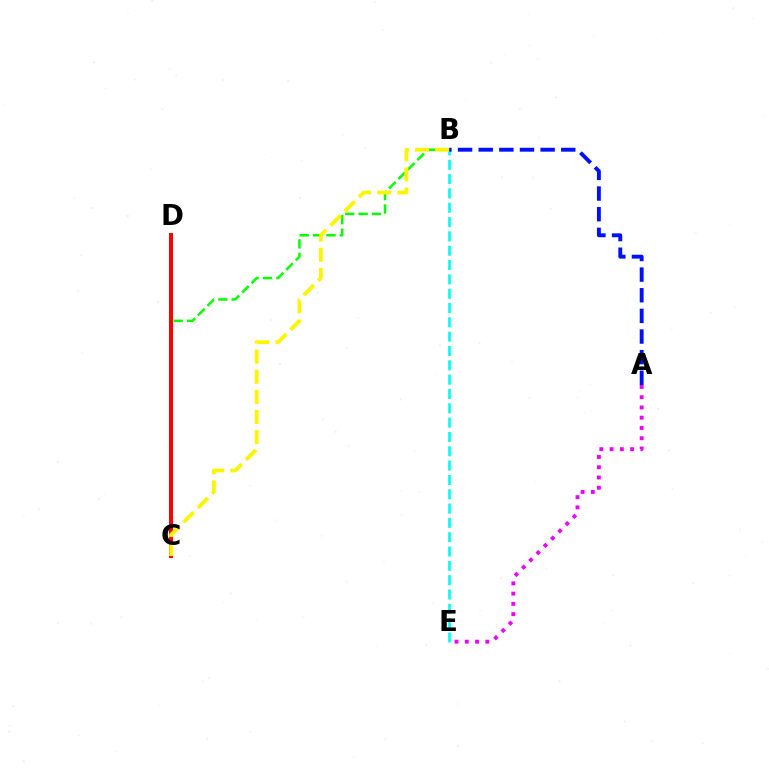{('B', 'C'): [{'color': '#08ff00', 'line_style': 'dashed', 'thickness': 1.82}, {'color': '#fcf500', 'line_style': 'dashed', 'thickness': 2.73}], ('B', 'E'): [{'color': '#00fff6', 'line_style': 'dashed', 'thickness': 1.95}], ('A', 'E'): [{'color': '#ee00ff', 'line_style': 'dotted', 'thickness': 2.79}], ('C', 'D'): [{'color': '#ff0000', 'line_style': 'solid', 'thickness': 2.86}], ('A', 'B'): [{'color': '#0010ff', 'line_style': 'dashed', 'thickness': 2.8}]}